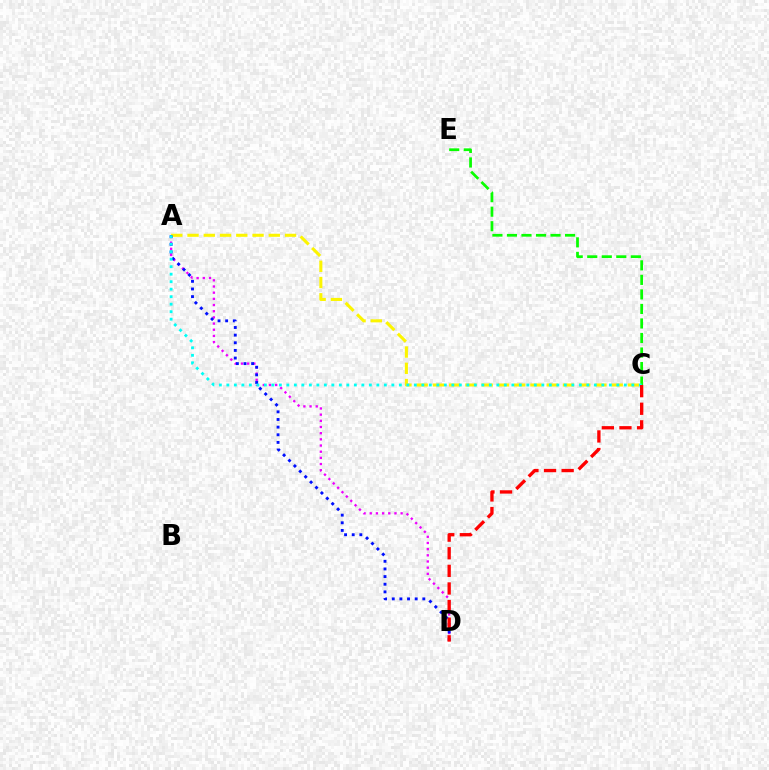{('C', 'E'): [{'color': '#08ff00', 'line_style': 'dashed', 'thickness': 1.97}], ('A', 'D'): [{'color': '#ee00ff', 'line_style': 'dotted', 'thickness': 1.68}, {'color': '#0010ff', 'line_style': 'dotted', 'thickness': 2.08}], ('A', 'C'): [{'color': '#fcf500', 'line_style': 'dashed', 'thickness': 2.21}, {'color': '#00fff6', 'line_style': 'dotted', 'thickness': 2.04}], ('C', 'D'): [{'color': '#ff0000', 'line_style': 'dashed', 'thickness': 2.39}]}